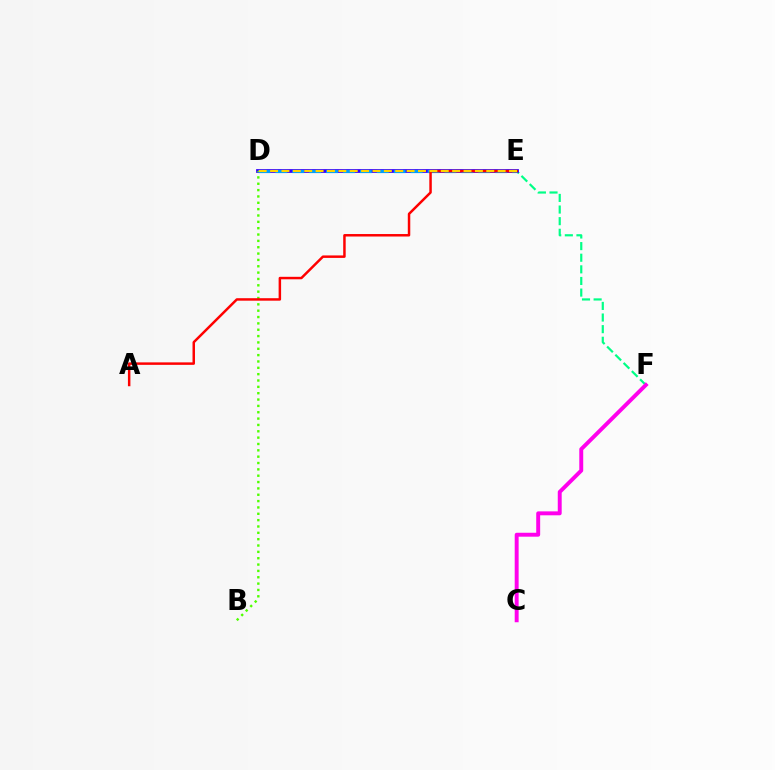{('E', 'F'): [{'color': '#00ff86', 'line_style': 'dashed', 'thickness': 1.58}], ('D', 'E'): [{'color': '#3700ff', 'line_style': 'solid', 'thickness': 2.72}, {'color': '#009eff', 'line_style': 'dashed', 'thickness': 2.3}, {'color': '#ffd500', 'line_style': 'dashed', 'thickness': 1.55}], ('C', 'F'): [{'color': '#ff00ed', 'line_style': 'solid', 'thickness': 2.83}], ('B', 'D'): [{'color': '#4fff00', 'line_style': 'dotted', 'thickness': 1.72}], ('A', 'E'): [{'color': '#ff0000', 'line_style': 'solid', 'thickness': 1.79}]}